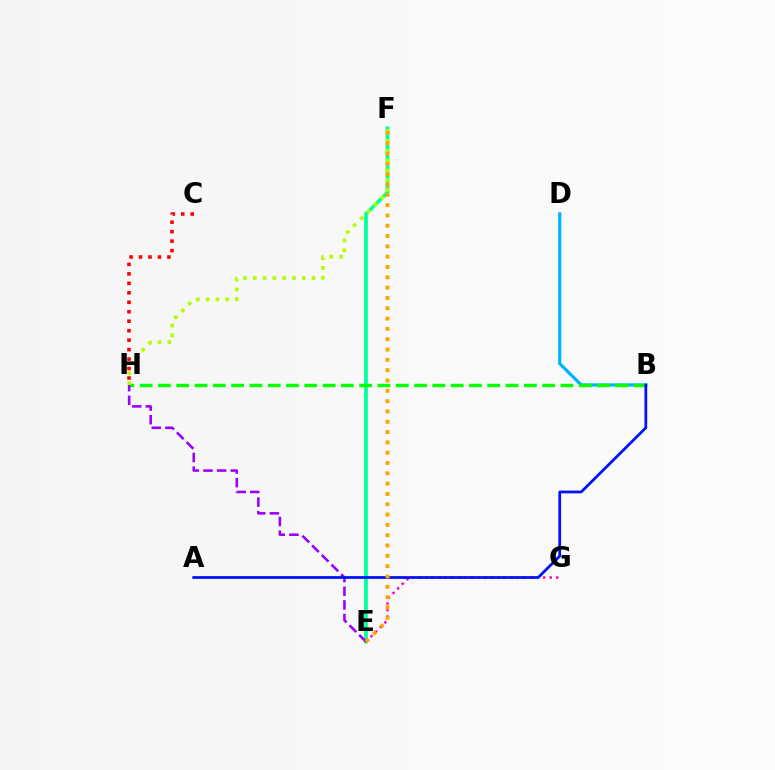{('E', 'G'): [{'color': '#ff00bd', 'line_style': 'dotted', 'thickness': 1.78}], ('B', 'D'): [{'color': '#00b5ff', 'line_style': 'solid', 'thickness': 2.33}], ('E', 'F'): [{'color': '#00ff9d', 'line_style': 'solid', 'thickness': 2.67}, {'color': '#ffa500', 'line_style': 'dotted', 'thickness': 2.8}], ('B', 'H'): [{'color': '#08ff00', 'line_style': 'dashed', 'thickness': 2.49}], ('F', 'H'): [{'color': '#b3ff00', 'line_style': 'dotted', 'thickness': 2.66}], ('C', 'H'): [{'color': '#ff0000', 'line_style': 'dotted', 'thickness': 2.57}], ('E', 'H'): [{'color': '#9b00ff', 'line_style': 'dashed', 'thickness': 1.85}], ('A', 'B'): [{'color': '#0010ff', 'line_style': 'solid', 'thickness': 1.98}]}